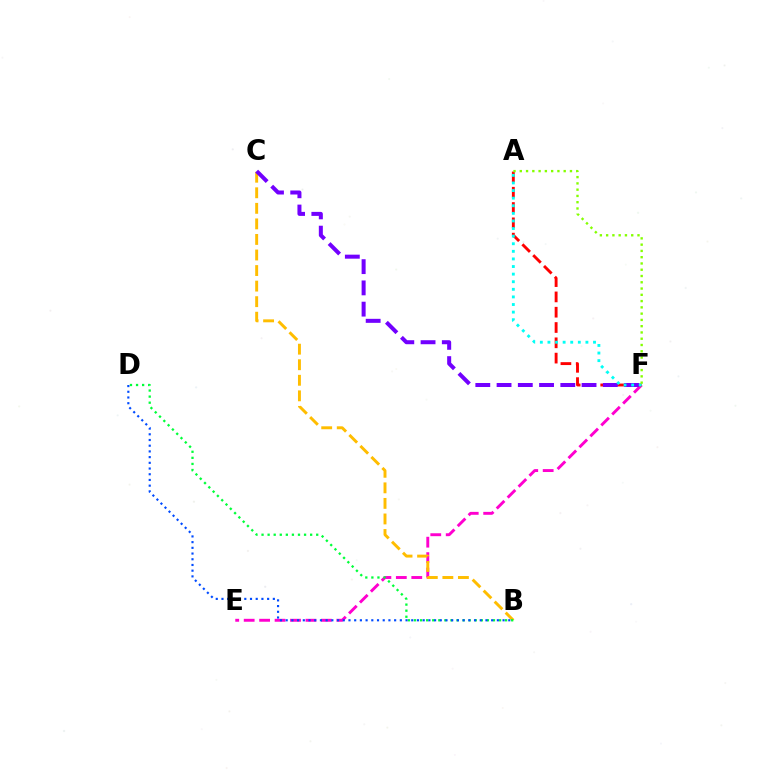{('E', 'F'): [{'color': '#ff00cf', 'line_style': 'dashed', 'thickness': 2.1}], ('B', 'C'): [{'color': '#ffbd00', 'line_style': 'dashed', 'thickness': 2.11}], ('B', 'D'): [{'color': '#00ff39', 'line_style': 'dotted', 'thickness': 1.65}, {'color': '#004bff', 'line_style': 'dotted', 'thickness': 1.55}], ('A', 'F'): [{'color': '#ff0000', 'line_style': 'dashed', 'thickness': 2.08}, {'color': '#00fff6', 'line_style': 'dotted', 'thickness': 2.06}, {'color': '#84ff00', 'line_style': 'dotted', 'thickness': 1.7}], ('C', 'F'): [{'color': '#7200ff', 'line_style': 'dashed', 'thickness': 2.89}]}